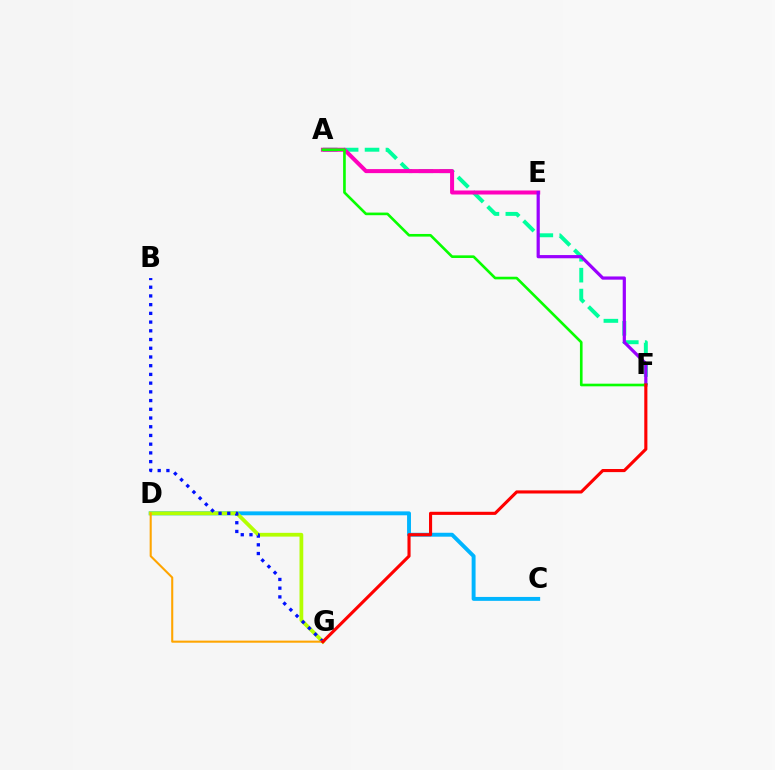{('A', 'F'): [{'color': '#00ff9d', 'line_style': 'dashed', 'thickness': 2.84}, {'color': '#08ff00', 'line_style': 'solid', 'thickness': 1.9}], ('C', 'D'): [{'color': '#00b5ff', 'line_style': 'solid', 'thickness': 2.82}], ('A', 'E'): [{'color': '#ff00bd', 'line_style': 'solid', 'thickness': 2.89}], ('E', 'F'): [{'color': '#9b00ff', 'line_style': 'solid', 'thickness': 2.31}], ('D', 'G'): [{'color': '#b3ff00', 'line_style': 'solid', 'thickness': 2.71}, {'color': '#ffa500', 'line_style': 'solid', 'thickness': 1.5}], ('B', 'G'): [{'color': '#0010ff', 'line_style': 'dotted', 'thickness': 2.37}], ('F', 'G'): [{'color': '#ff0000', 'line_style': 'solid', 'thickness': 2.24}]}